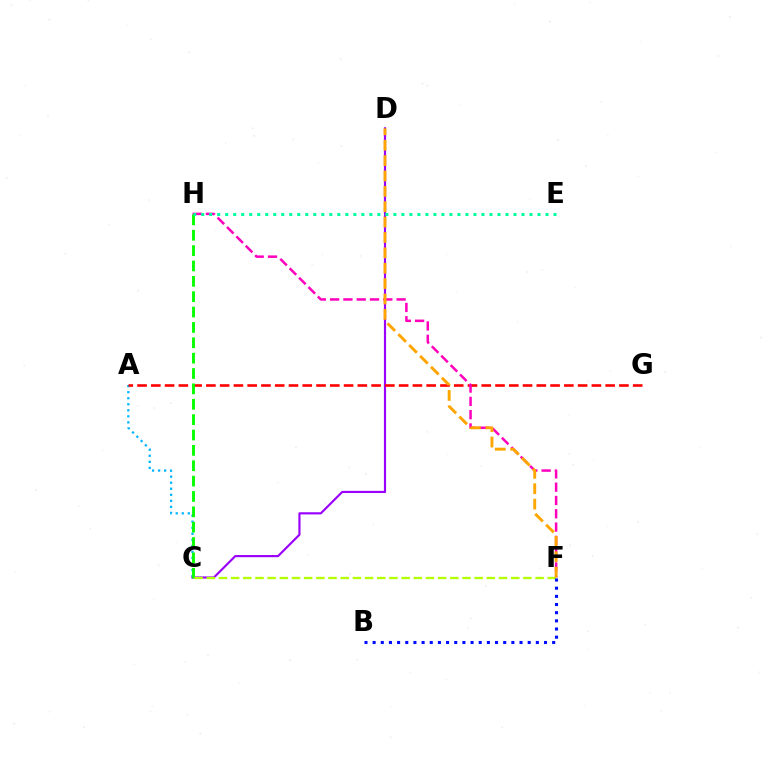{('A', 'C'): [{'color': '#00b5ff', 'line_style': 'dotted', 'thickness': 1.64}], ('C', 'D'): [{'color': '#9b00ff', 'line_style': 'solid', 'thickness': 1.56}], ('A', 'G'): [{'color': '#ff0000', 'line_style': 'dashed', 'thickness': 1.87}], ('F', 'H'): [{'color': '#ff00bd', 'line_style': 'dashed', 'thickness': 1.81}], ('C', 'H'): [{'color': '#08ff00', 'line_style': 'dashed', 'thickness': 2.09}], ('C', 'F'): [{'color': '#b3ff00', 'line_style': 'dashed', 'thickness': 1.65}], ('B', 'F'): [{'color': '#0010ff', 'line_style': 'dotted', 'thickness': 2.22}], ('D', 'F'): [{'color': '#ffa500', 'line_style': 'dashed', 'thickness': 2.09}], ('E', 'H'): [{'color': '#00ff9d', 'line_style': 'dotted', 'thickness': 2.18}]}